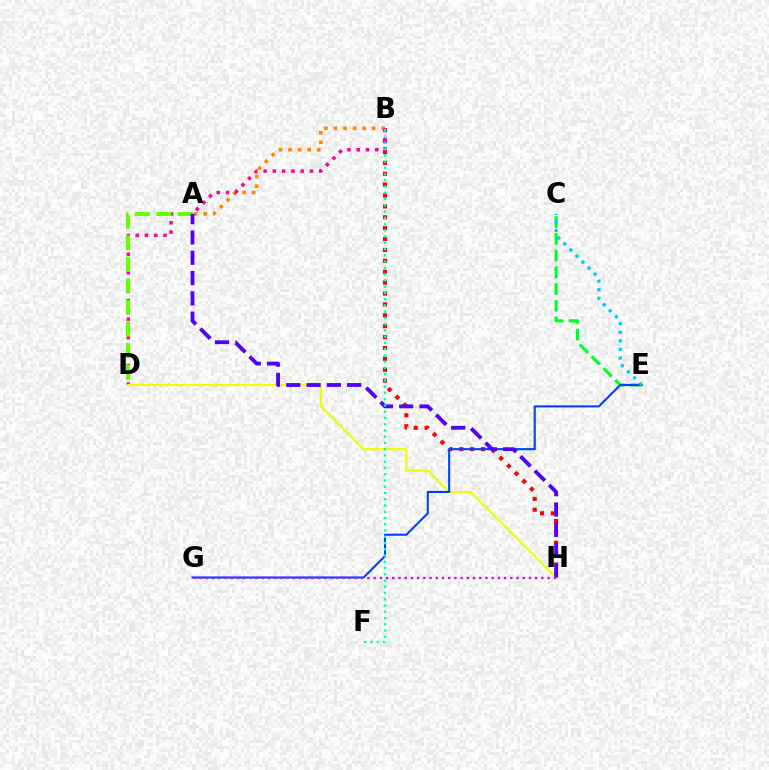{('B', 'H'): [{'color': '#ff0000', 'line_style': 'dotted', 'thickness': 2.96}], ('A', 'B'): [{'color': '#ff8800', 'line_style': 'dotted', 'thickness': 2.59}], ('C', 'E'): [{'color': '#00ff27', 'line_style': 'dashed', 'thickness': 2.27}, {'color': '#00c7ff', 'line_style': 'dotted', 'thickness': 2.33}], ('B', 'D'): [{'color': '#ff00a0', 'line_style': 'dotted', 'thickness': 2.52}], ('D', 'H'): [{'color': '#eeff00', 'line_style': 'solid', 'thickness': 1.56}], ('A', 'D'): [{'color': '#66ff00', 'line_style': 'dashed', 'thickness': 2.93}], ('E', 'G'): [{'color': '#003fff', 'line_style': 'solid', 'thickness': 1.5}], ('A', 'H'): [{'color': '#4f00ff', 'line_style': 'dashed', 'thickness': 2.76}], ('G', 'H'): [{'color': '#d600ff', 'line_style': 'dotted', 'thickness': 1.69}], ('B', 'F'): [{'color': '#00ffaf', 'line_style': 'dotted', 'thickness': 1.7}]}